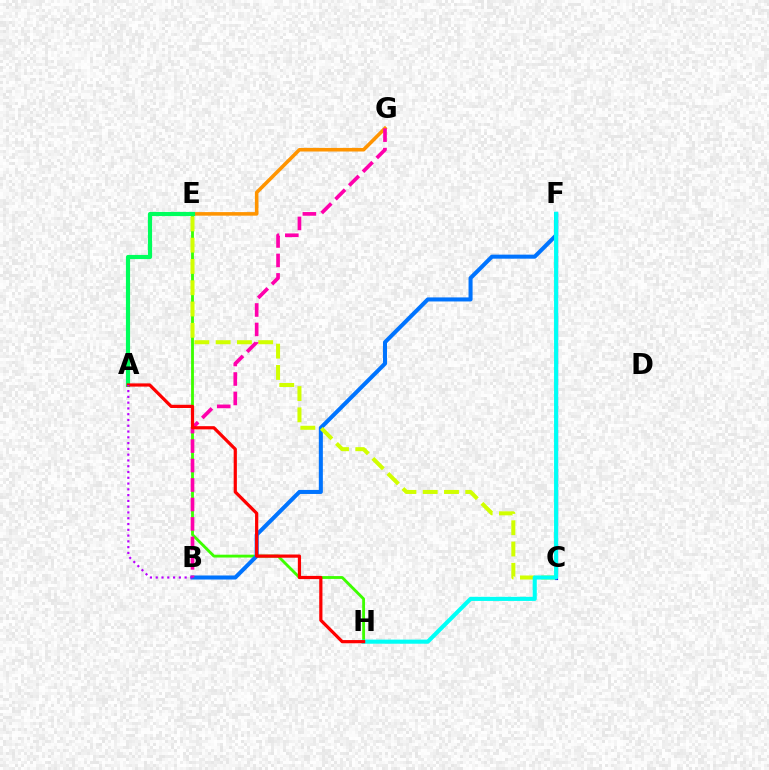{('E', 'H'): [{'color': '#3dff00', 'line_style': 'solid', 'thickness': 2.04}], ('E', 'G'): [{'color': '#ff9400', 'line_style': 'solid', 'thickness': 2.57}], ('B', 'F'): [{'color': '#0074ff', 'line_style': 'solid', 'thickness': 2.91}], ('A', 'E'): [{'color': '#00ff5c', 'line_style': 'solid', 'thickness': 2.99}], ('C', 'E'): [{'color': '#d1ff00', 'line_style': 'dashed', 'thickness': 2.89}], ('C', 'F'): [{'color': '#2500ff', 'line_style': 'solid', 'thickness': 2.28}], ('F', 'H'): [{'color': '#00fff6', 'line_style': 'solid', 'thickness': 2.96}], ('B', 'G'): [{'color': '#ff00ac', 'line_style': 'dashed', 'thickness': 2.64}], ('A', 'H'): [{'color': '#ff0000', 'line_style': 'solid', 'thickness': 2.31}], ('A', 'B'): [{'color': '#b900ff', 'line_style': 'dotted', 'thickness': 1.57}]}